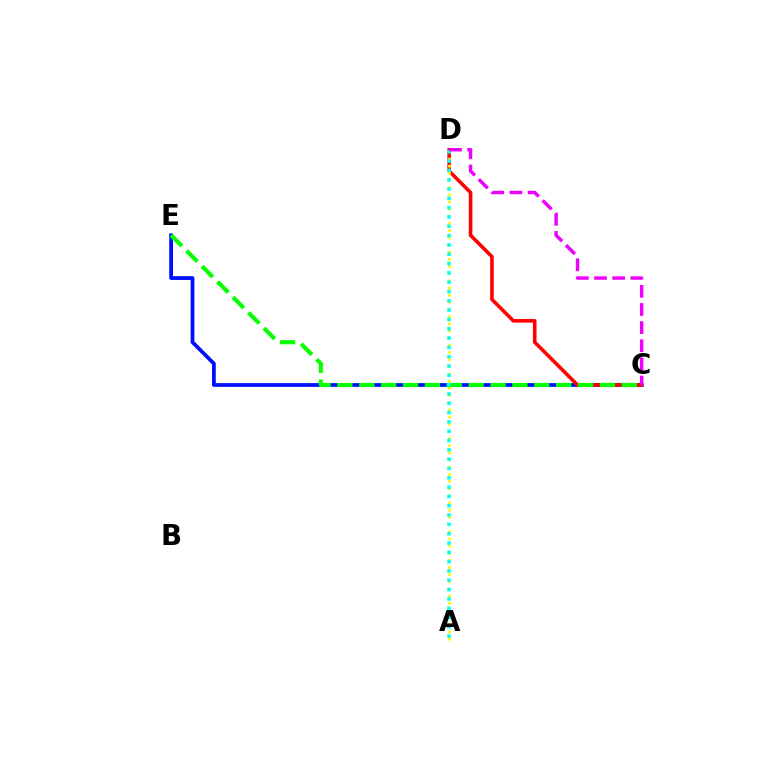{('C', 'E'): [{'color': '#0010ff', 'line_style': 'solid', 'thickness': 2.71}, {'color': '#08ff00', 'line_style': 'dashed', 'thickness': 2.97}], ('C', 'D'): [{'color': '#ff0000', 'line_style': 'solid', 'thickness': 2.58}, {'color': '#ee00ff', 'line_style': 'dashed', 'thickness': 2.46}], ('A', 'D'): [{'color': '#fcf500', 'line_style': 'dotted', 'thickness': 1.95}, {'color': '#00fff6', 'line_style': 'dotted', 'thickness': 2.53}]}